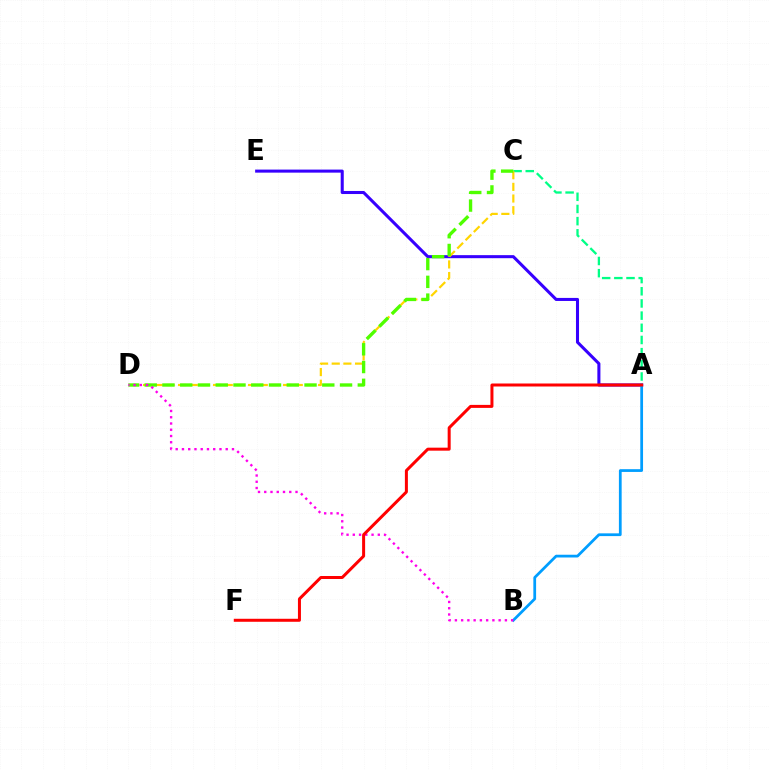{('A', 'C'): [{'color': '#00ff86', 'line_style': 'dashed', 'thickness': 1.65}], ('A', 'E'): [{'color': '#3700ff', 'line_style': 'solid', 'thickness': 2.2}], ('A', 'B'): [{'color': '#009eff', 'line_style': 'solid', 'thickness': 1.98}], ('C', 'D'): [{'color': '#ffd500', 'line_style': 'dashed', 'thickness': 1.59}, {'color': '#4fff00', 'line_style': 'dashed', 'thickness': 2.41}], ('B', 'D'): [{'color': '#ff00ed', 'line_style': 'dotted', 'thickness': 1.7}], ('A', 'F'): [{'color': '#ff0000', 'line_style': 'solid', 'thickness': 2.16}]}